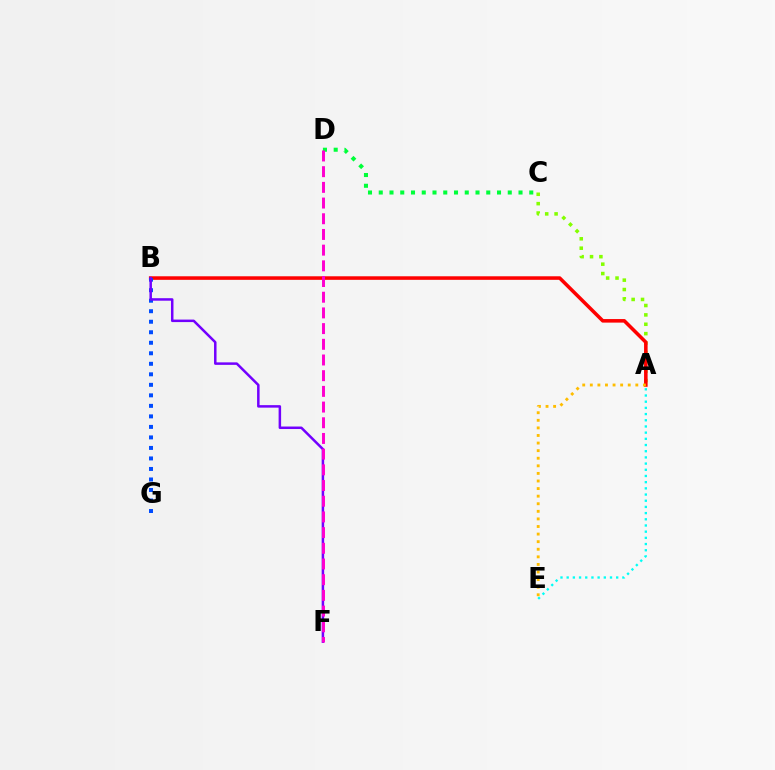{('C', 'D'): [{'color': '#00ff39', 'line_style': 'dotted', 'thickness': 2.92}], ('A', 'C'): [{'color': '#84ff00', 'line_style': 'dotted', 'thickness': 2.55}], ('A', 'B'): [{'color': '#ff0000', 'line_style': 'solid', 'thickness': 2.56}], ('B', 'G'): [{'color': '#004bff', 'line_style': 'dotted', 'thickness': 2.86}], ('B', 'F'): [{'color': '#7200ff', 'line_style': 'solid', 'thickness': 1.8}], ('D', 'F'): [{'color': '#ff00cf', 'line_style': 'dashed', 'thickness': 2.13}], ('A', 'E'): [{'color': '#ffbd00', 'line_style': 'dotted', 'thickness': 2.06}, {'color': '#00fff6', 'line_style': 'dotted', 'thickness': 1.68}]}